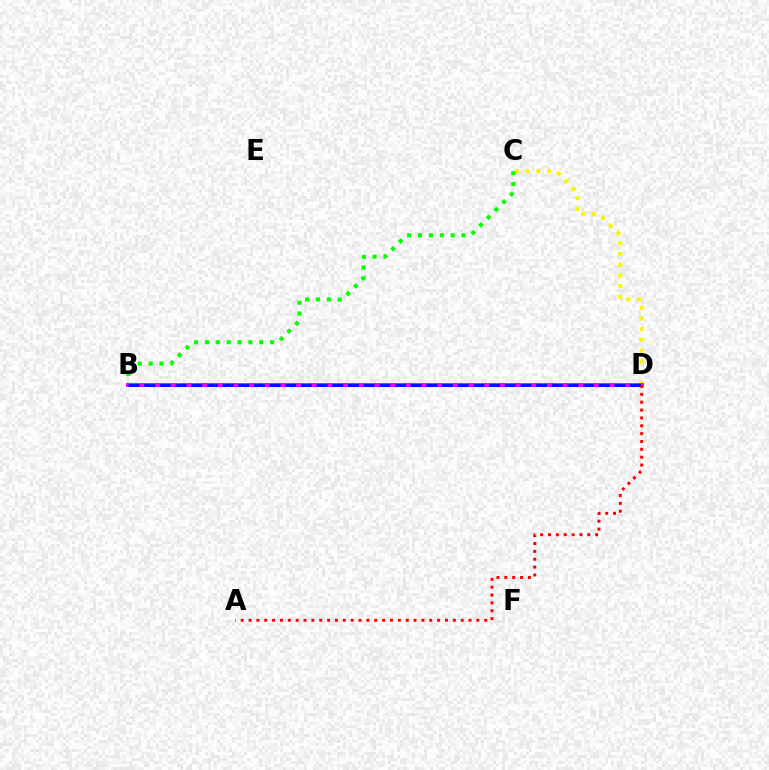{('B', 'D'): [{'color': '#00fff6', 'line_style': 'dashed', 'thickness': 1.71}, {'color': '#ee00ff', 'line_style': 'solid', 'thickness': 2.79}, {'color': '#0010ff', 'line_style': 'dashed', 'thickness': 2.13}], ('C', 'D'): [{'color': '#fcf500', 'line_style': 'dotted', 'thickness': 2.92}], ('B', 'C'): [{'color': '#08ff00', 'line_style': 'dotted', 'thickness': 2.95}], ('A', 'D'): [{'color': '#ff0000', 'line_style': 'dotted', 'thickness': 2.13}]}